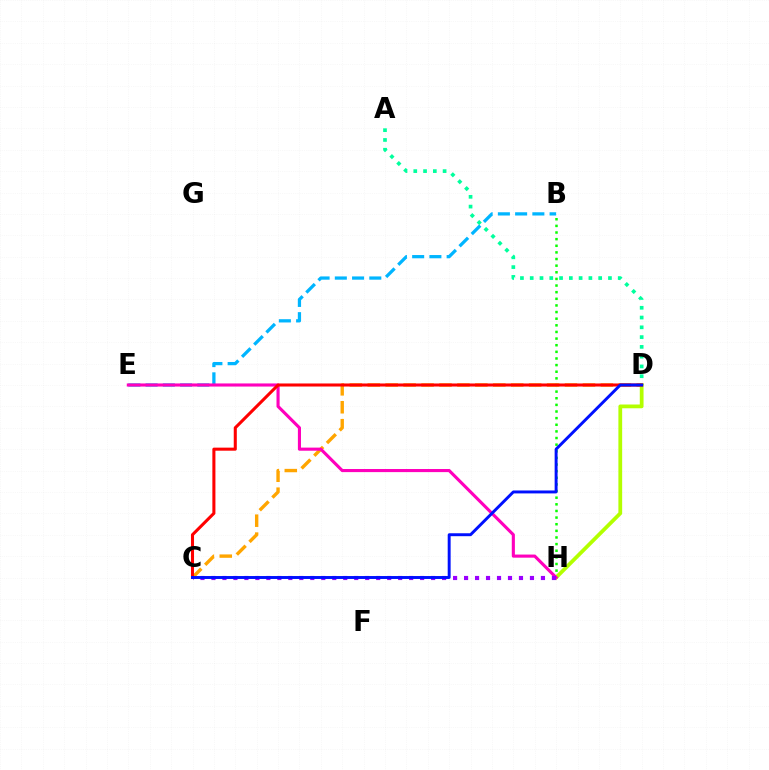{('B', 'E'): [{'color': '#00b5ff', 'line_style': 'dashed', 'thickness': 2.34}], ('B', 'H'): [{'color': '#08ff00', 'line_style': 'dotted', 'thickness': 1.8}], ('D', 'H'): [{'color': '#b3ff00', 'line_style': 'solid', 'thickness': 2.71}], ('C', 'D'): [{'color': '#ffa500', 'line_style': 'dashed', 'thickness': 2.44}, {'color': '#ff0000', 'line_style': 'solid', 'thickness': 2.2}, {'color': '#0010ff', 'line_style': 'solid', 'thickness': 2.11}], ('A', 'D'): [{'color': '#00ff9d', 'line_style': 'dotted', 'thickness': 2.66}], ('E', 'H'): [{'color': '#ff00bd', 'line_style': 'solid', 'thickness': 2.24}], ('C', 'H'): [{'color': '#9b00ff', 'line_style': 'dotted', 'thickness': 2.98}]}